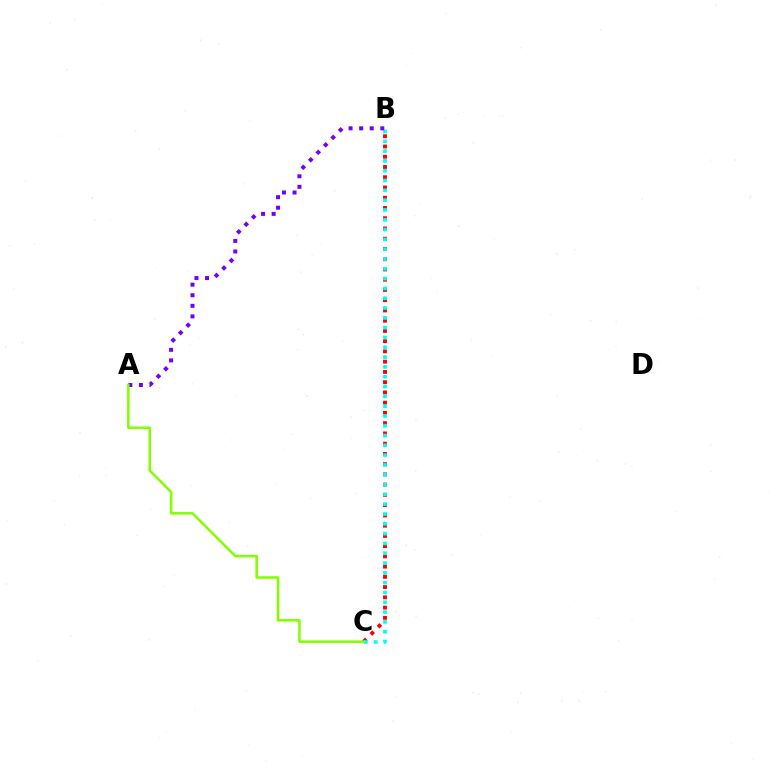{('B', 'C'): [{'color': '#ff0000', 'line_style': 'dotted', 'thickness': 2.78}, {'color': '#00fff6', 'line_style': 'dotted', 'thickness': 2.66}], ('A', 'B'): [{'color': '#7200ff', 'line_style': 'dotted', 'thickness': 2.87}], ('A', 'C'): [{'color': '#84ff00', 'line_style': 'solid', 'thickness': 1.83}]}